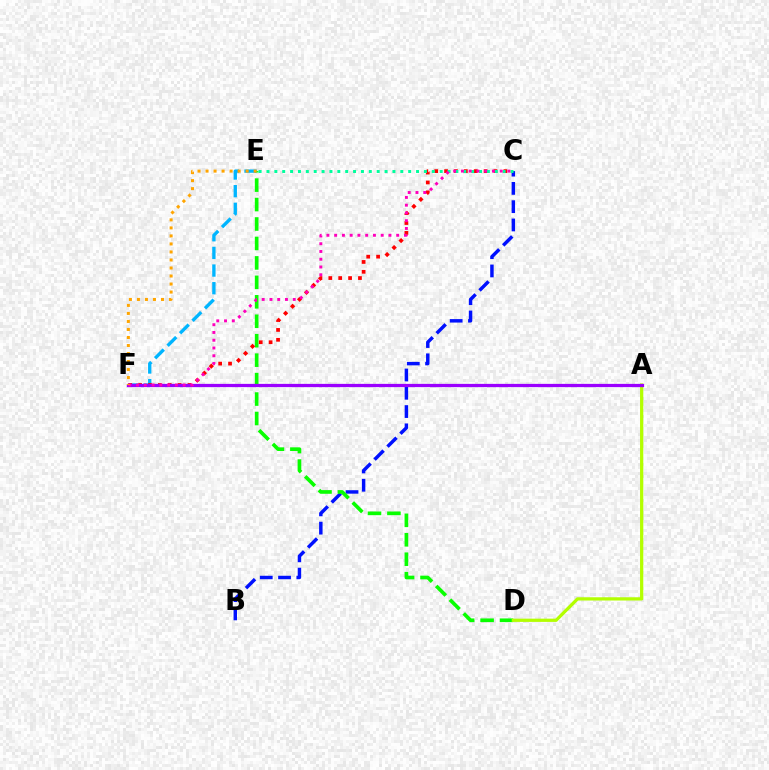{('E', 'F'): [{'color': '#00b5ff', 'line_style': 'dashed', 'thickness': 2.4}, {'color': '#ffa500', 'line_style': 'dotted', 'thickness': 2.18}], ('B', 'C'): [{'color': '#0010ff', 'line_style': 'dashed', 'thickness': 2.48}], ('D', 'E'): [{'color': '#08ff00', 'line_style': 'dashed', 'thickness': 2.64}], ('A', 'D'): [{'color': '#b3ff00', 'line_style': 'solid', 'thickness': 2.34}], ('C', 'F'): [{'color': '#ff0000', 'line_style': 'dotted', 'thickness': 2.68}, {'color': '#ff00bd', 'line_style': 'dotted', 'thickness': 2.11}], ('C', 'E'): [{'color': '#00ff9d', 'line_style': 'dotted', 'thickness': 2.14}], ('A', 'F'): [{'color': '#9b00ff', 'line_style': 'solid', 'thickness': 2.34}]}